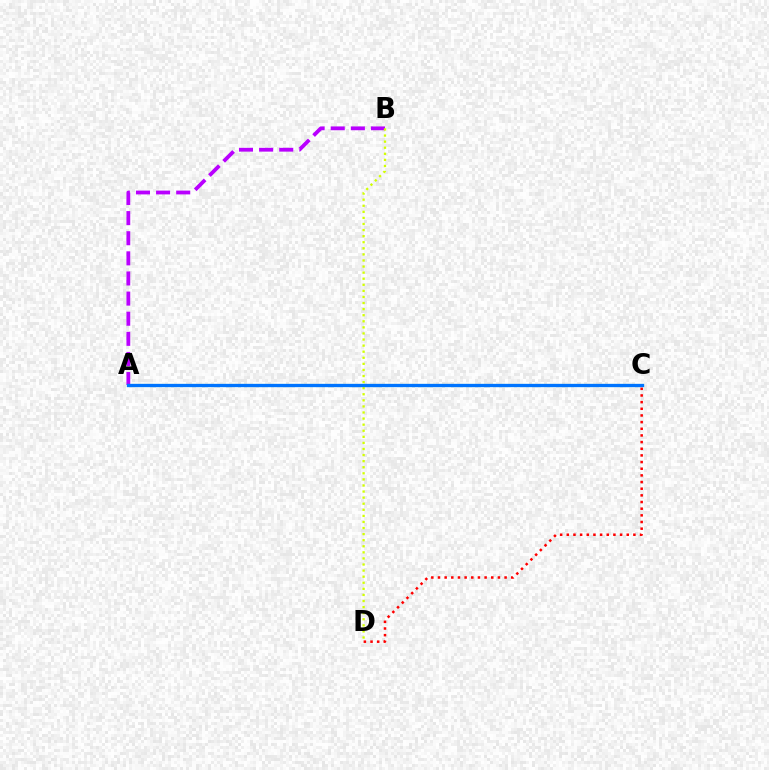{('A', 'B'): [{'color': '#b900ff', 'line_style': 'dashed', 'thickness': 2.73}], ('B', 'D'): [{'color': '#d1ff00', 'line_style': 'dotted', 'thickness': 1.65}], ('C', 'D'): [{'color': '#ff0000', 'line_style': 'dotted', 'thickness': 1.81}], ('A', 'C'): [{'color': '#00ff5c', 'line_style': 'solid', 'thickness': 2.2}, {'color': '#0074ff', 'line_style': 'solid', 'thickness': 2.37}]}